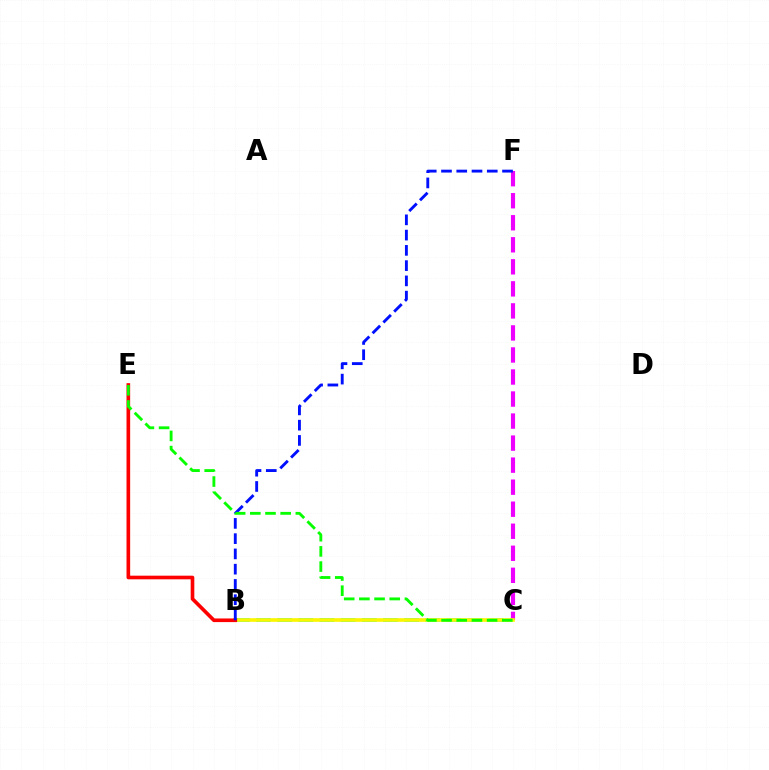{('B', 'C'): [{'color': '#00fff6', 'line_style': 'dashed', 'thickness': 2.87}, {'color': '#fcf500', 'line_style': 'solid', 'thickness': 2.62}], ('C', 'F'): [{'color': '#ee00ff', 'line_style': 'dashed', 'thickness': 2.99}], ('B', 'E'): [{'color': '#ff0000', 'line_style': 'solid', 'thickness': 2.63}], ('B', 'F'): [{'color': '#0010ff', 'line_style': 'dashed', 'thickness': 2.07}], ('C', 'E'): [{'color': '#08ff00', 'line_style': 'dashed', 'thickness': 2.06}]}